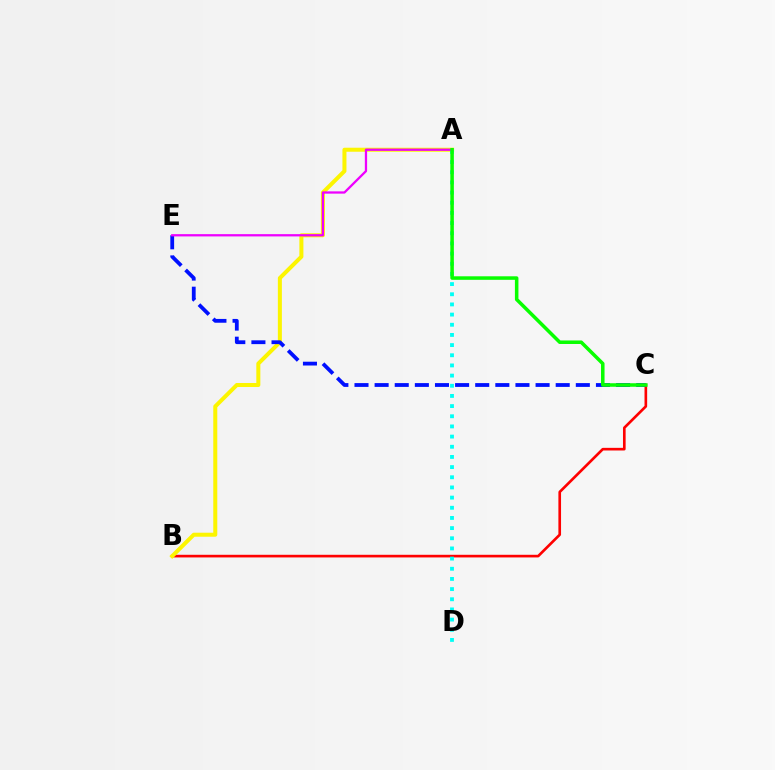{('B', 'C'): [{'color': '#ff0000', 'line_style': 'solid', 'thickness': 1.91}], ('A', 'B'): [{'color': '#fcf500', 'line_style': 'solid', 'thickness': 2.89}], ('A', 'D'): [{'color': '#00fff6', 'line_style': 'dotted', 'thickness': 2.76}], ('C', 'E'): [{'color': '#0010ff', 'line_style': 'dashed', 'thickness': 2.73}], ('A', 'E'): [{'color': '#ee00ff', 'line_style': 'solid', 'thickness': 1.64}], ('A', 'C'): [{'color': '#08ff00', 'line_style': 'solid', 'thickness': 2.54}]}